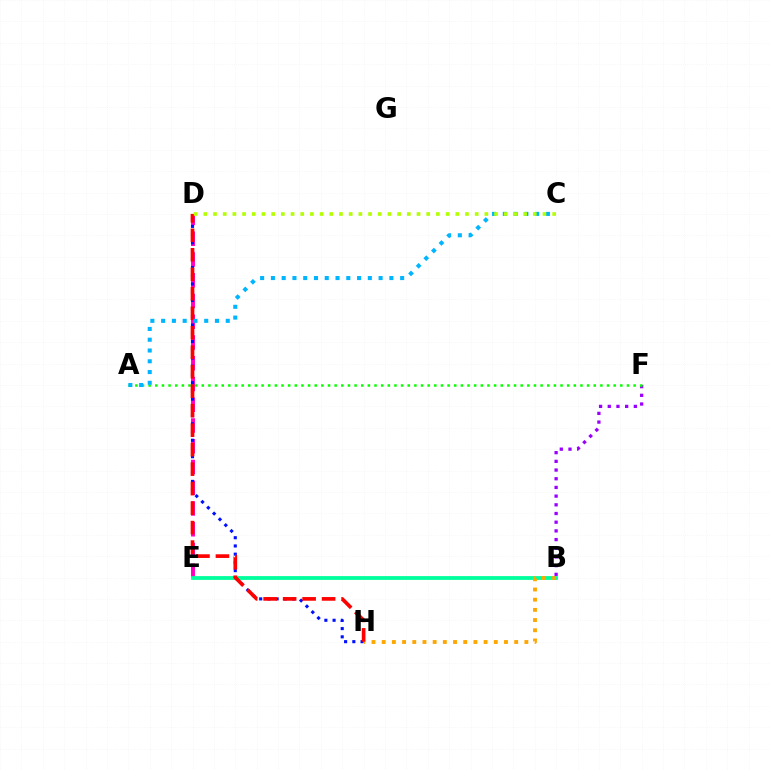{('D', 'E'): [{'color': '#ff00bd', 'line_style': 'dashed', 'thickness': 2.82}], ('B', 'E'): [{'color': '#00ff9d', 'line_style': 'solid', 'thickness': 2.74}], ('D', 'H'): [{'color': '#0010ff', 'line_style': 'dotted', 'thickness': 2.24}, {'color': '#ff0000', 'line_style': 'dashed', 'thickness': 2.65}], ('B', 'F'): [{'color': '#9b00ff', 'line_style': 'dotted', 'thickness': 2.36}], ('B', 'H'): [{'color': '#ffa500', 'line_style': 'dotted', 'thickness': 2.77}], ('A', 'F'): [{'color': '#08ff00', 'line_style': 'dotted', 'thickness': 1.8}], ('A', 'C'): [{'color': '#00b5ff', 'line_style': 'dotted', 'thickness': 2.93}], ('C', 'D'): [{'color': '#b3ff00', 'line_style': 'dotted', 'thickness': 2.63}]}